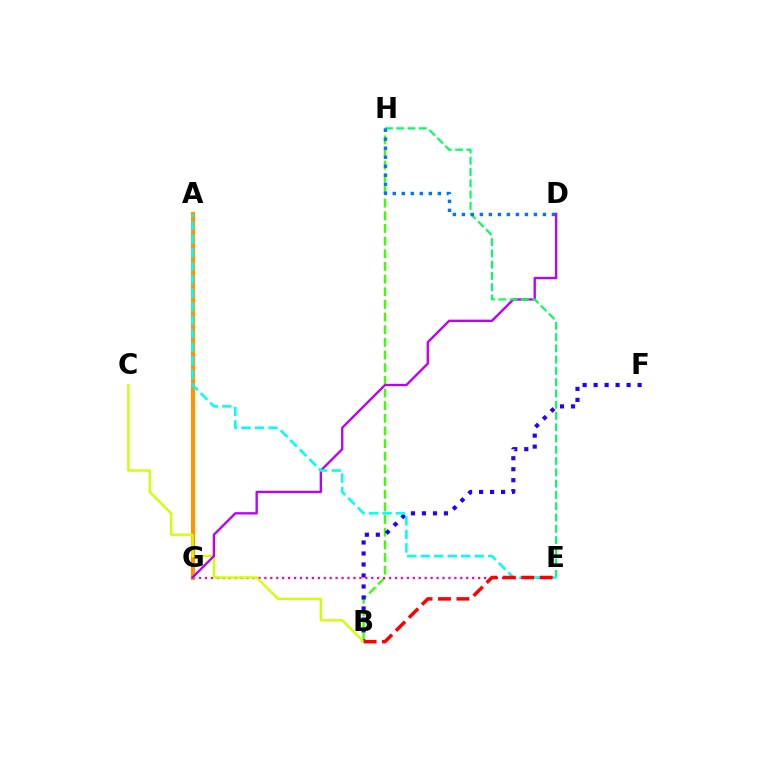{('B', 'H'): [{'color': '#3dff00', 'line_style': 'dashed', 'thickness': 1.72}], ('E', 'G'): [{'color': '#ff00ac', 'line_style': 'dotted', 'thickness': 1.61}], ('A', 'G'): [{'color': '#ff9400', 'line_style': 'solid', 'thickness': 2.96}], ('B', 'F'): [{'color': '#2500ff', 'line_style': 'dotted', 'thickness': 2.99}], ('B', 'C'): [{'color': '#d1ff00', 'line_style': 'solid', 'thickness': 1.68}], ('D', 'G'): [{'color': '#b900ff', 'line_style': 'solid', 'thickness': 1.69}], ('E', 'H'): [{'color': '#00ff5c', 'line_style': 'dashed', 'thickness': 1.53}], ('A', 'E'): [{'color': '#00fff6', 'line_style': 'dashed', 'thickness': 1.83}], ('D', 'H'): [{'color': '#0074ff', 'line_style': 'dotted', 'thickness': 2.45}], ('B', 'E'): [{'color': '#ff0000', 'line_style': 'dashed', 'thickness': 2.5}]}